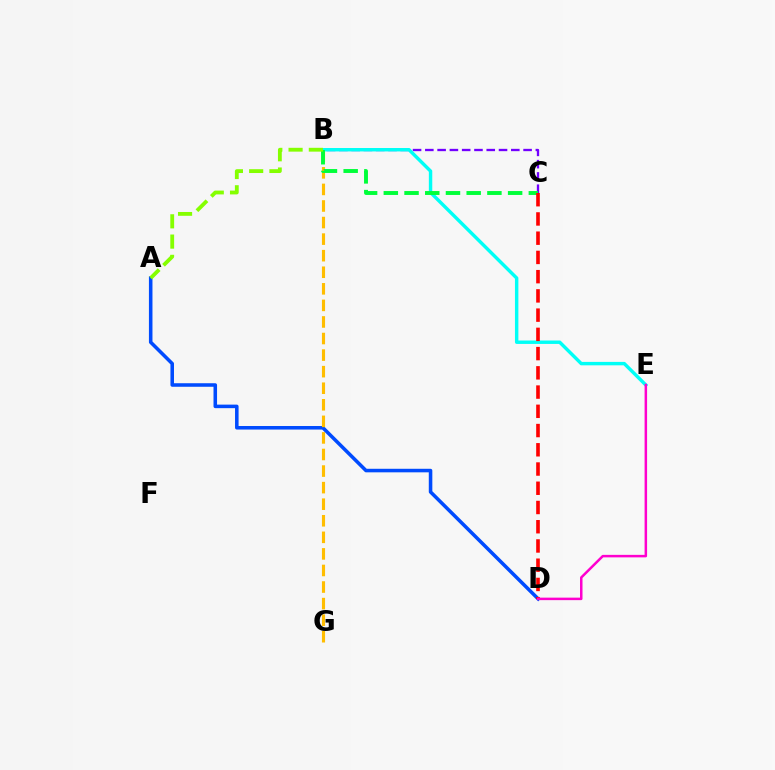{('A', 'D'): [{'color': '#004bff', 'line_style': 'solid', 'thickness': 2.55}], ('B', 'G'): [{'color': '#ffbd00', 'line_style': 'dashed', 'thickness': 2.25}], ('B', 'C'): [{'color': '#7200ff', 'line_style': 'dashed', 'thickness': 1.67}, {'color': '#00ff39', 'line_style': 'dashed', 'thickness': 2.81}], ('B', 'E'): [{'color': '#00fff6', 'line_style': 'solid', 'thickness': 2.47}], ('C', 'D'): [{'color': '#ff0000', 'line_style': 'dashed', 'thickness': 2.61}], ('A', 'B'): [{'color': '#84ff00', 'line_style': 'dashed', 'thickness': 2.75}], ('D', 'E'): [{'color': '#ff00cf', 'line_style': 'solid', 'thickness': 1.8}]}